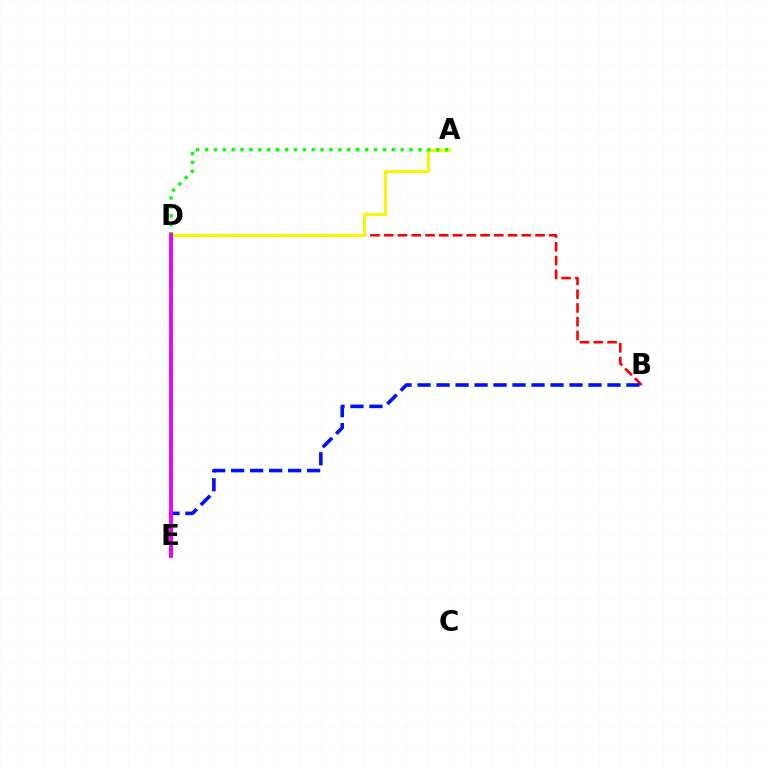{('B', 'D'): [{'color': '#ff0000', 'line_style': 'dashed', 'thickness': 1.87}], ('D', 'E'): [{'color': '#00fff6', 'line_style': 'dashed', 'thickness': 1.98}, {'color': '#ee00ff', 'line_style': 'solid', 'thickness': 2.78}], ('B', 'E'): [{'color': '#0010ff', 'line_style': 'dashed', 'thickness': 2.58}], ('A', 'D'): [{'color': '#fcf500', 'line_style': 'solid', 'thickness': 2.18}, {'color': '#08ff00', 'line_style': 'dotted', 'thickness': 2.42}]}